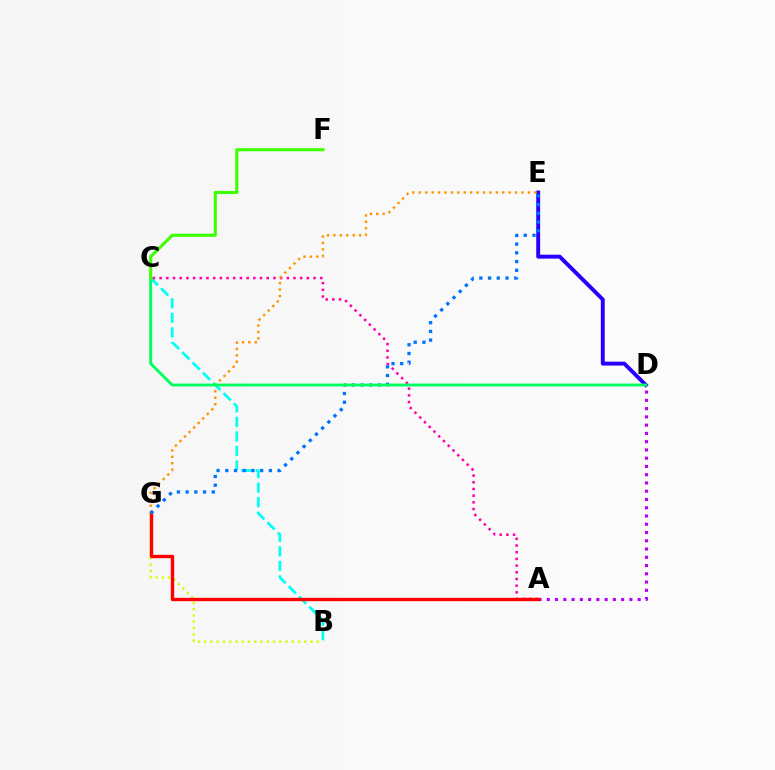{('A', 'D'): [{'color': '#b900ff', 'line_style': 'dotted', 'thickness': 2.24}], ('D', 'E'): [{'color': '#2500ff', 'line_style': 'solid', 'thickness': 2.81}], ('B', 'C'): [{'color': '#00fff6', 'line_style': 'dashed', 'thickness': 1.98}], ('B', 'G'): [{'color': '#d1ff00', 'line_style': 'dotted', 'thickness': 1.7}], ('A', 'C'): [{'color': '#ff00ac', 'line_style': 'dotted', 'thickness': 1.82}], ('A', 'G'): [{'color': '#ff0000', 'line_style': 'solid', 'thickness': 2.44}], ('E', 'G'): [{'color': '#ff9400', 'line_style': 'dotted', 'thickness': 1.74}, {'color': '#0074ff', 'line_style': 'dotted', 'thickness': 2.37}], ('C', 'D'): [{'color': '#00ff5c', 'line_style': 'solid', 'thickness': 2.06}], ('C', 'F'): [{'color': '#3dff00', 'line_style': 'solid', 'thickness': 2.21}]}